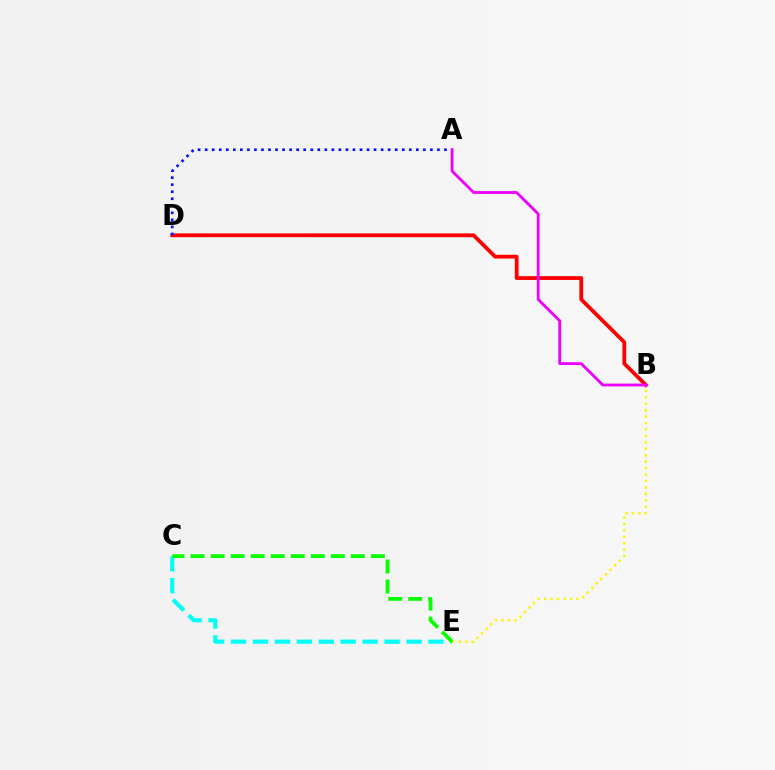{('B', 'E'): [{'color': '#fcf500', 'line_style': 'dotted', 'thickness': 1.75}], ('C', 'E'): [{'color': '#00fff6', 'line_style': 'dashed', 'thickness': 2.98}, {'color': '#08ff00', 'line_style': 'dashed', 'thickness': 2.72}], ('B', 'D'): [{'color': '#ff0000', 'line_style': 'solid', 'thickness': 2.72}], ('A', 'D'): [{'color': '#0010ff', 'line_style': 'dotted', 'thickness': 1.91}], ('A', 'B'): [{'color': '#ee00ff', 'line_style': 'solid', 'thickness': 2.03}]}